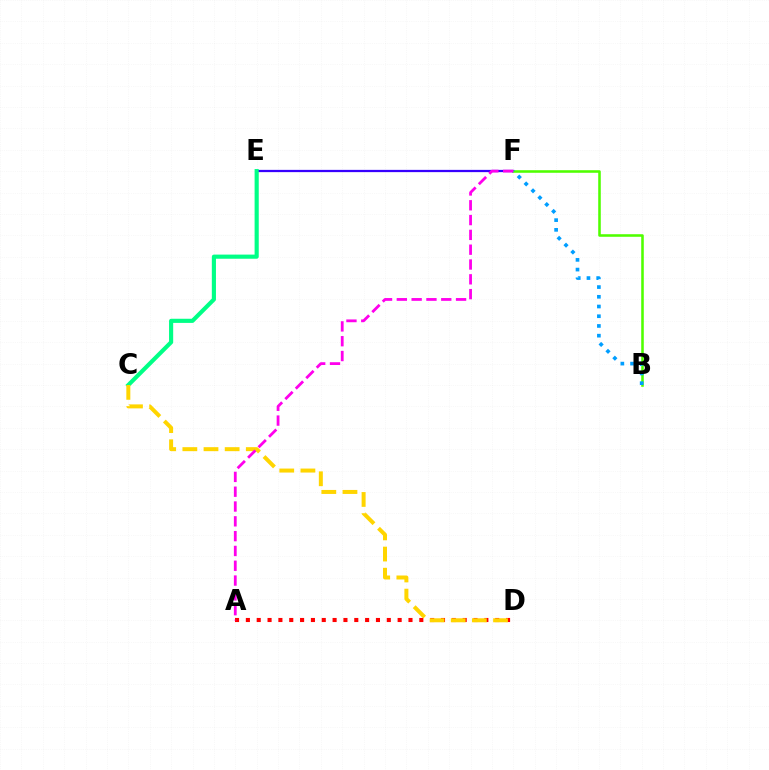{('E', 'F'): [{'color': '#3700ff', 'line_style': 'solid', 'thickness': 1.63}], ('A', 'D'): [{'color': '#ff0000', 'line_style': 'dotted', 'thickness': 2.95}], ('B', 'F'): [{'color': '#4fff00', 'line_style': 'solid', 'thickness': 1.85}, {'color': '#009eff', 'line_style': 'dotted', 'thickness': 2.64}], ('C', 'E'): [{'color': '#00ff86', 'line_style': 'solid', 'thickness': 2.98}], ('C', 'D'): [{'color': '#ffd500', 'line_style': 'dashed', 'thickness': 2.87}], ('A', 'F'): [{'color': '#ff00ed', 'line_style': 'dashed', 'thickness': 2.01}]}